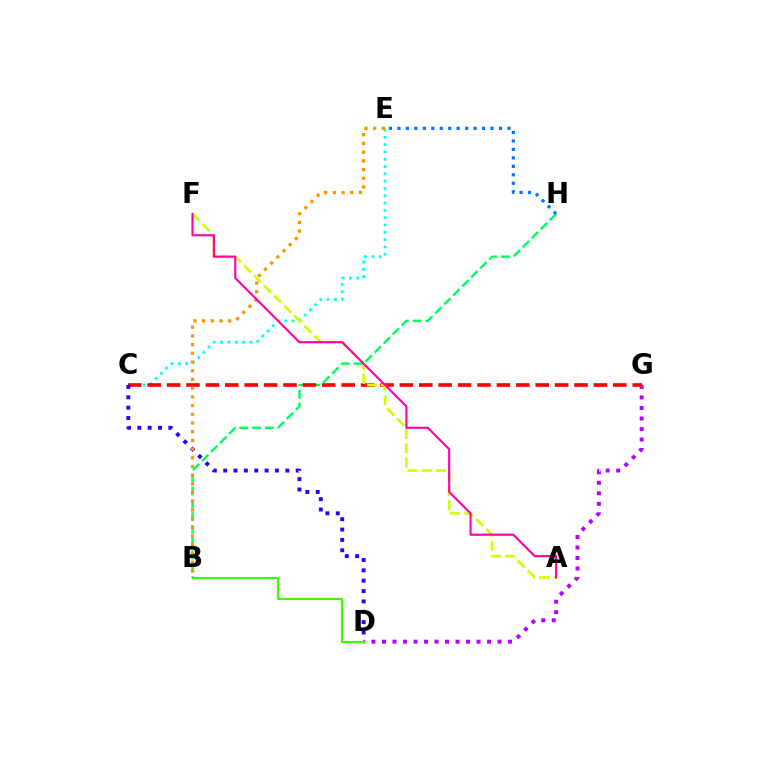{('D', 'G'): [{'color': '#b900ff', 'line_style': 'dotted', 'thickness': 2.85}], ('B', 'H'): [{'color': '#00ff5c', 'line_style': 'dashed', 'thickness': 1.74}], ('C', 'E'): [{'color': '#00fff6', 'line_style': 'dotted', 'thickness': 1.98}], ('E', 'H'): [{'color': '#0074ff', 'line_style': 'dotted', 'thickness': 2.3}], ('C', 'G'): [{'color': '#ff0000', 'line_style': 'dashed', 'thickness': 2.64}], ('A', 'F'): [{'color': '#d1ff00', 'line_style': 'dashed', 'thickness': 1.93}, {'color': '#ff00ac', 'line_style': 'solid', 'thickness': 1.53}], ('C', 'D'): [{'color': '#2500ff', 'line_style': 'dotted', 'thickness': 2.81}], ('B', 'E'): [{'color': '#ff9400', 'line_style': 'dotted', 'thickness': 2.37}], ('B', 'D'): [{'color': '#3dff00', 'line_style': 'solid', 'thickness': 1.58}]}